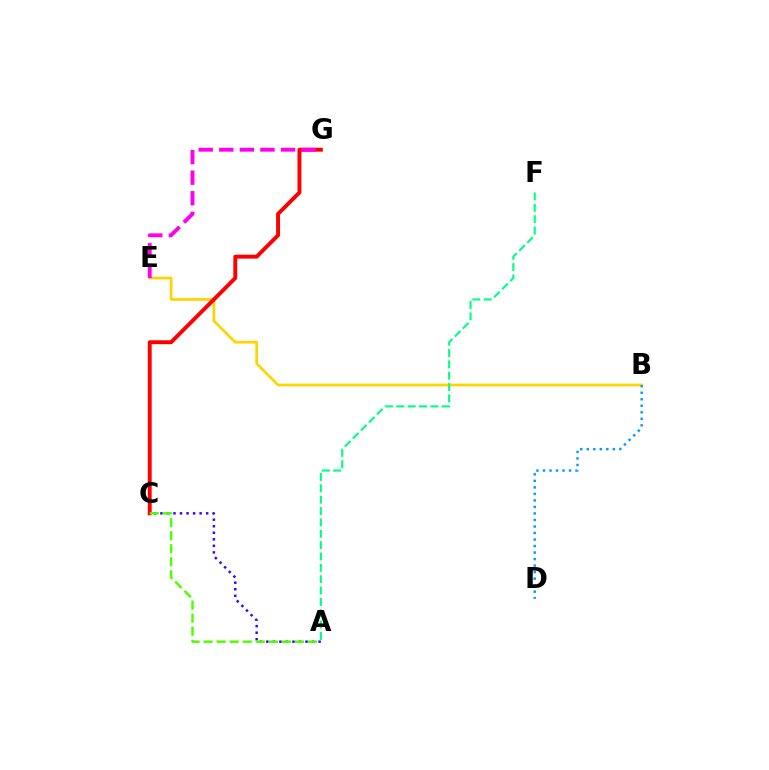{('B', 'E'): [{'color': '#ffd500', 'line_style': 'solid', 'thickness': 1.96}], ('A', 'C'): [{'color': '#3700ff', 'line_style': 'dotted', 'thickness': 1.78}, {'color': '#4fff00', 'line_style': 'dashed', 'thickness': 1.77}], ('C', 'G'): [{'color': '#ff0000', 'line_style': 'solid', 'thickness': 2.82}], ('E', 'G'): [{'color': '#ff00ed', 'line_style': 'dashed', 'thickness': 2.8}], ('A', 'F'): [{'color': '#00ff86', 'line_style': 'dashed', 'thickness': 1.54}], ('B', 'D'): [{'color': '#009eff', 'line_style': 'dotted', 'thickness': 1.77}]}